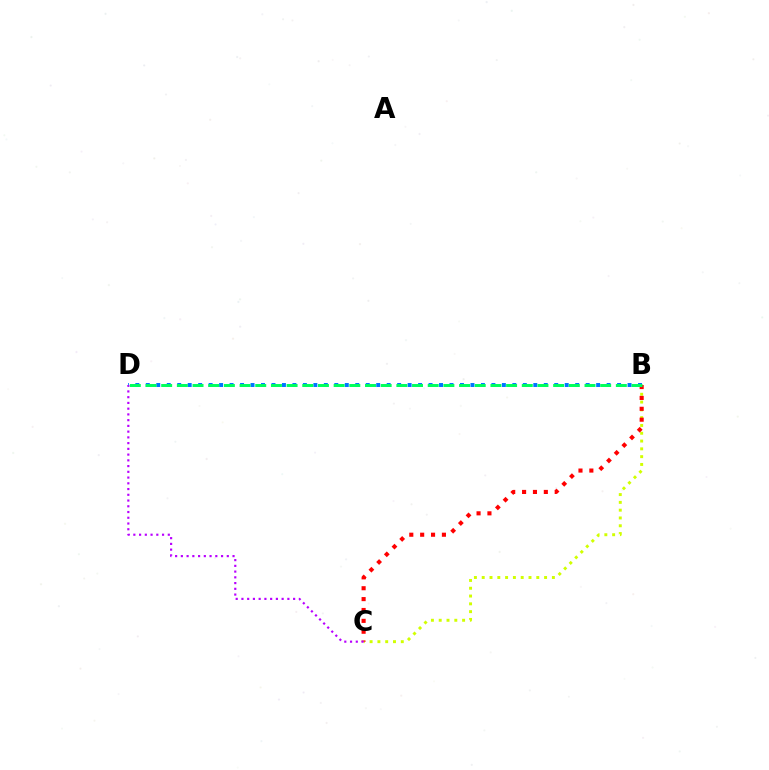{('B', 'D'): [{'color': '#0074ff', 'line_style': 'dotted', 'thickness': 2.85}, {'color': '#00ff5c', 'line_style': 'dashed', 'thickness': 2.13}], ('B', 'C'): [{'color': '#d1ff00', 'line_style': 'dotted', 'thickness': 2.12}, {'color': '#ff0000', 'line_style': 'dotted', 'thickness': 2.95}], ('C', 'D'): [{'color': '#b900ff', 'line_style': 'dotted', 'thickness': 1.56}]}